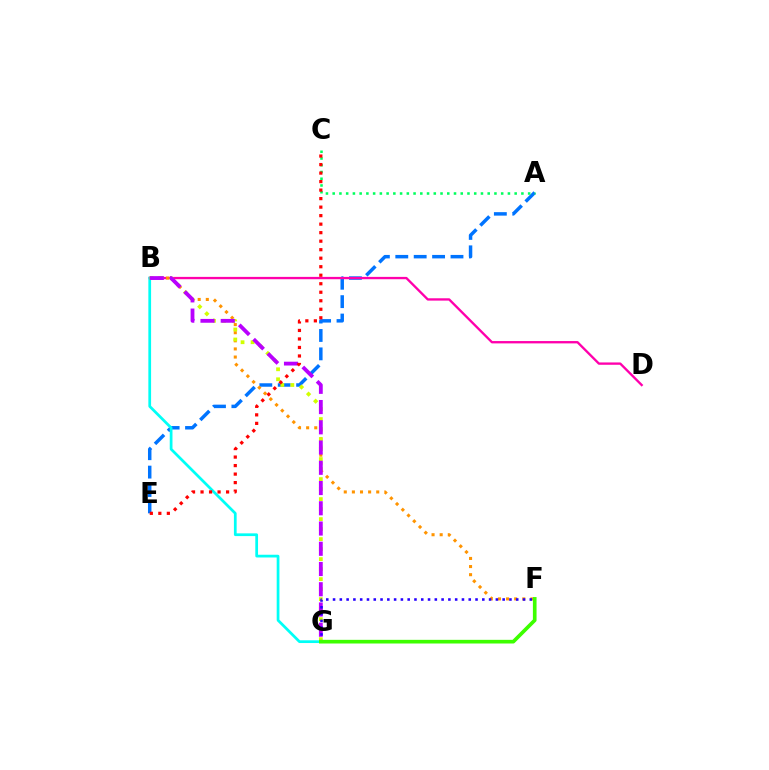{('A', 'E'): [{'color': '#0074ff', 'line_style': 'dashed', 'thickness': 2.5}], ('B', 'D'): [{'color': '#ff00ac', 'line_style': 'solid', 'thickness': 1.68}], ('B', 'G'): [{'color': '#00fff6', 'line_style': 'solid', 'thickness': 1.97}, {'color': '#d1ff00', 'line_style': 'dotted', 'thickness': 2.72}, {'color': '#b900ff', 'line_style': 'dashed', 'thickness': 2.75}], ('B', 'F'): [{'color': '#ff9400', 'line_style': 'dotted', 'thickness': 2.2}], ('A', 'C'): [{'color': '#00ff5c', 'line_style': 'dotted', 'thickness': 1.83}], ('F', 'G'): [{'color': '#2500ff', 'line_style': 'dotted', 'thickness': 1.84}, {'color': '#3dff00', 'line_style': 'solid', 'thickness': 2.64}], ('C', 'E'): [{'color': '#ff0000', 'line_style': 'dotted', 'thickness': 2.31}]}